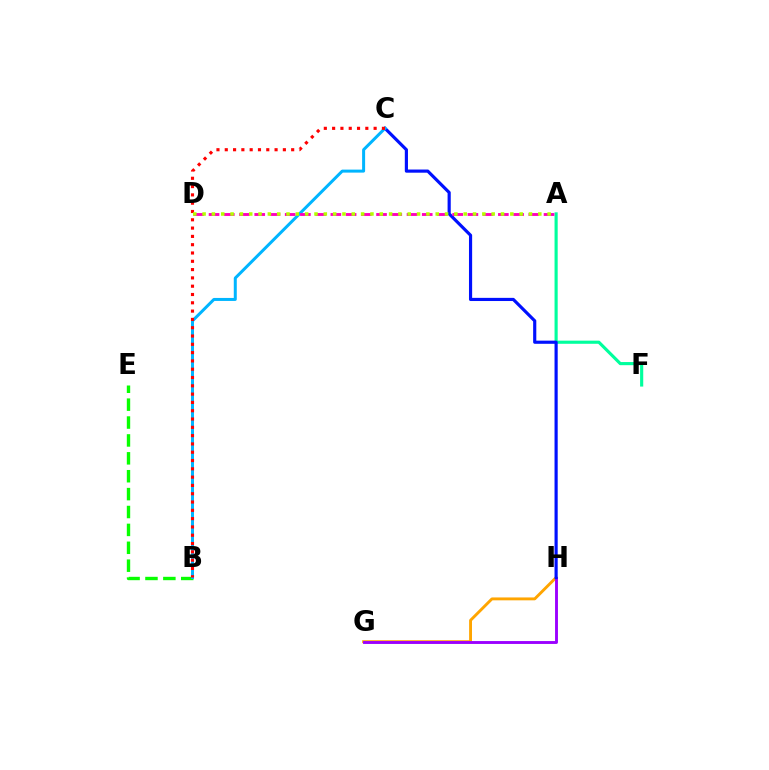{('G', 'H'): [{'color': '#ffa500', 'line_style': 'solid', 'thickness': 2.08}, {'color': '#9b00ff', 'line_style': 'solid', 'thickness': 2.07}], ('A', 'F'): [{'color': '#00ff9d', 'line_style': 'solid', 'thickness': 2.26}], ('C', 'H'): [{'color': '#0010ff', 'line_style': 'solid', 'thickness': 2.28}], ('B', 'E'): [{'color': '#08ff00', 'line_style': 'dashed', 'thickness': 2.43}], ('B', 'C'): [{'color': '#00b5ff', 'line_style': 'solid', 'thickness': 2.16}, {'color': '#ff0000', 'line_style': 'dotted', 'thickness': 2.26}], ('A', 'D'): [{'color': '#ff00bd', 'line_style': 'dashed', 'thickness': 2.07}, {'color': '#b3ff00', 'line_style': 'dotted', 'thickness': 2.53}]}